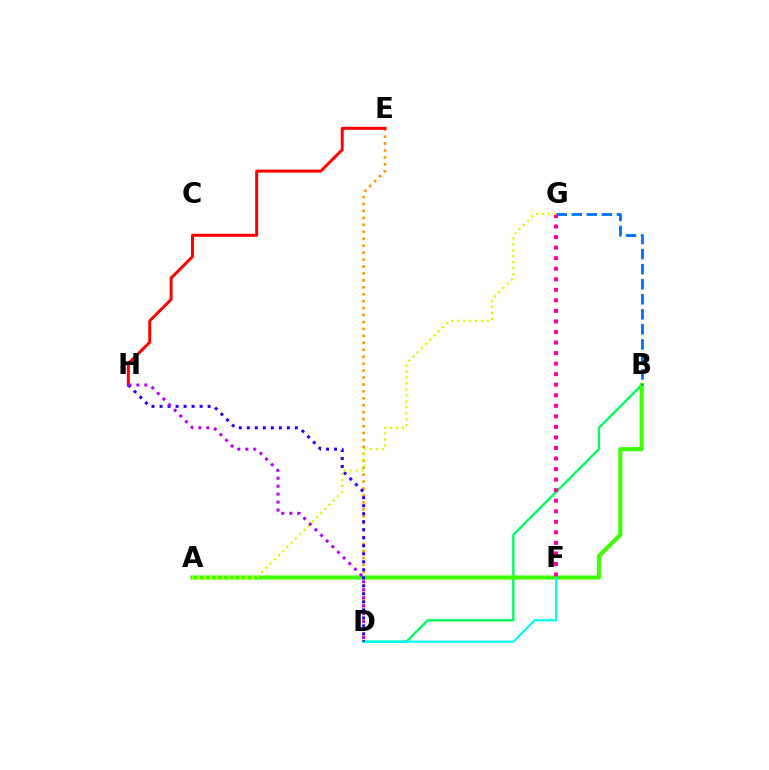{('D', 'E'): [{'color': '#ff9400', 'line_style': 'dotted', 'thickness': 1.89}], ('B', 'D'): [{'color': '#00ff5c', 'line_style': 'solid', 'thickness': 1.68}], ('E', 'H'): [{'color': '#ff0000', 'line_style': 'solid', 'thickness': 2.14}], ('A', 'B'): [{'color': '#3dff00', 'line_style': 'solid', 'thickness': 2.94}], ('D', 'F'): [{'color': '#00fff6', 'line_style': 'solid', 'thickness': 1.58}], ('D', 'H'): [{'color': '#2500ff', 'line_style': 'dotted', 'thickness': 2.18}, {'color': '#b900ff', 'line_style': 'dotted', 'thickness': 2.17}], ('B', 'G'): [{'color': '#0074ff', 'line_style': 'dashed', 'thickness': 2.04}], ('F', 'G'): [{'color': '#ff00ac', 'line_style': 'dotted', 'thickness': 2.87}], ('A', 'G'): [{'color': '#d1ff00', 'line_style': 'dotted', 'thickness': 1.62}]}